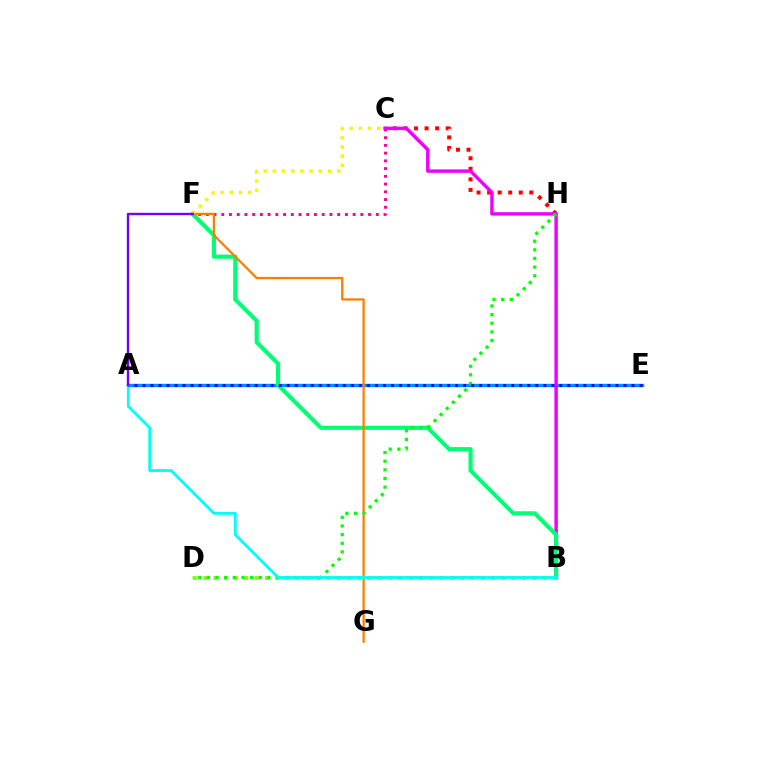{('C', 'H'): [{'color': '#ff0000', 'line_style': 'dotted', 'thickness': 2.87}], ('C', 'F'): [{'color': '#ff0094', 'line_style': 'dotted', 'thickness': 2.1}, {'color': '#fcf500', 'line_style': 'dotted', 'thickness': 2.5}], ('A', 'E'): [{'color': '#008cff', 'line_style': 'solid', 'thickness': 2.43}, {'color': '#0010ff', 'line_style': 'dotted', 'thickness': 2.18}], ('B', 'C'): [{'color': '#ee00ff', 'line_style': 'solid', 'thickness': 2.47}], ('B', 'F'): [{'color': '#00ff74', 'line_style': 'solid', 'thickness': 2.98}], ('B', 'D'): [{'color': '#84ff00', 'line_style': 'dotted', 'thickness': 2.79}], ('F', 'G'): [{'color': '#ff7c00', 'line_style': 'solid', 'thickness': 1.62}], ('D', 'H'): [{'color': '#08ff00', 'line_style': 'dotted', 'thickness': 2.35}], ('A', 'B'): [{'color': '#00fff6', 'line_style': 'solid', 'thickness': 2.04}], ('A', 'F'): [{'color': '#7200ff', 'line_style': 'solid', 'thickness': 1.71}]}